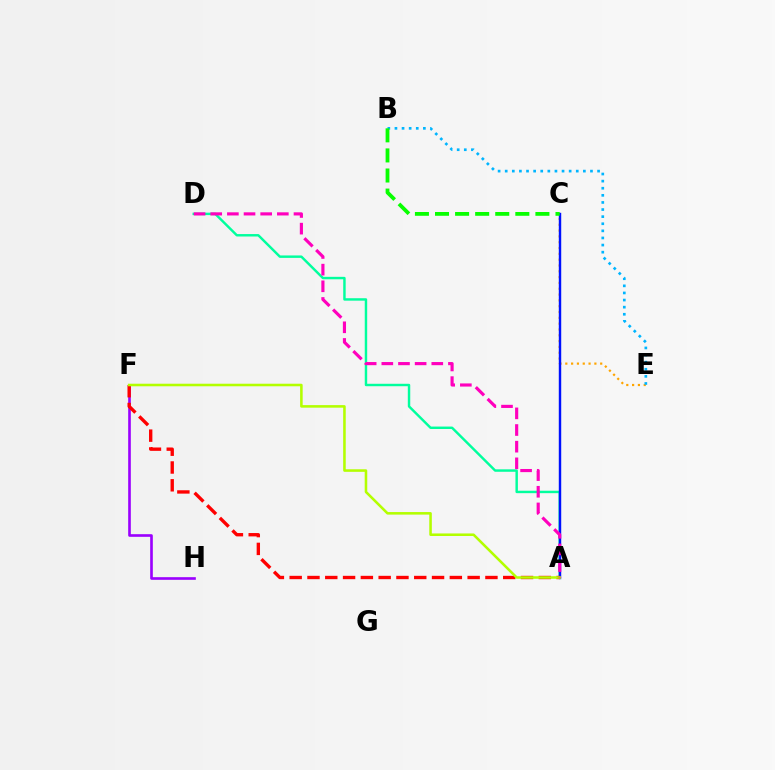{('A', 'D'): [{'color': '#00ff9d', 'line_style': 'solid', 'thickness': 1.76}, {'color': '#ff00bd', 'line_style': 'dashed', 'thickness': 2.26}], ('F', 'H'): [{'color': '#9b00ff', 'line_style': 'solid', 'thickness': 1.9}], ('C', 'E'): [{'color': '#ffa500', 'line_style': 'dotted', 'thickness': 1.58}], ('A', 'C'): [{'color': '#0010ff', 'line_style': 'solid', 'thickness': 1.75}], ('B', 'E'): [{'color': '#00b5ff', 'line_style': 'dotted', 'thickness': 1.93}], ('B', 'C'): [{'color': '#08ff00', 'line_style': 'dashed', 'thickness': 2.73}], ('A', 'F'): [{'color': '#ff0000', 'line_style': 'dashed', 'thickness': 2.42}, {'color': '#b3ff00', 'line_style': 'solid', 'thickness': 1.84}]}